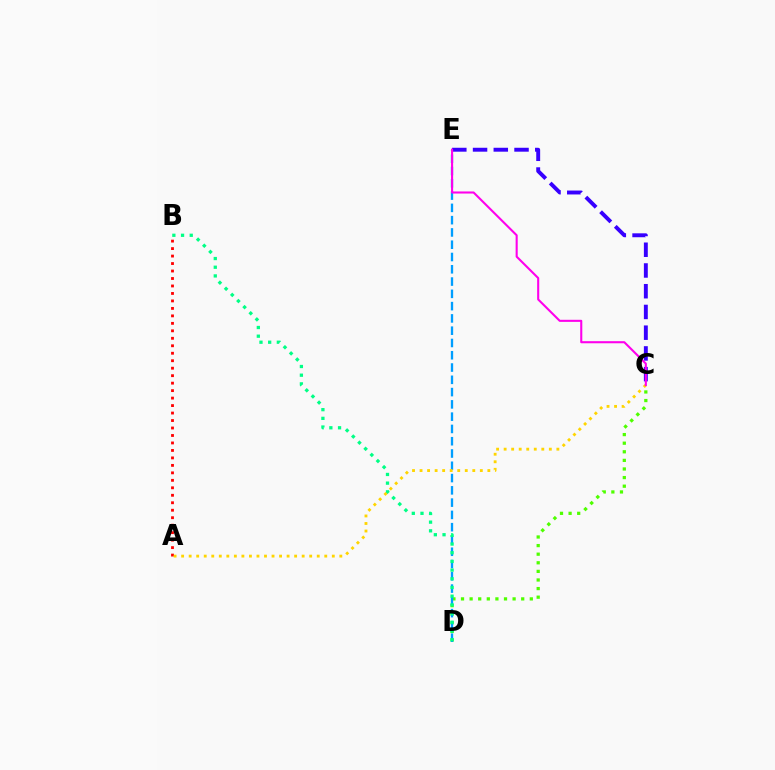{('C', 'D'): [{'color': '#4fff00', 'line_style': 'dotted', 'thickness': 2.34}], ('C', 'E'): [{'color': '#3700ff', 'line_style': 'dashed', 'thickness': 2.82}, {'color': '#ff00ed', 'line_style': 'solid', 'thickness': 1.5}], ('A', 'B'): [{'color': '#ff0000', 'line_style': 'dotted', 'thickness': 2.03}], ('D', 'E'): [{'color': '#009eff', 'line_style': 'dashed', 'thickness': 1.67}], ('B', 'D'): [{'color': '#00ff86', 'line_style': 'dotted', 'thickness': 2.36}], ('A', 'C'): [{'color': '#ffd500', 'line_style': 'dotted', 'thickness': 2.05}]}